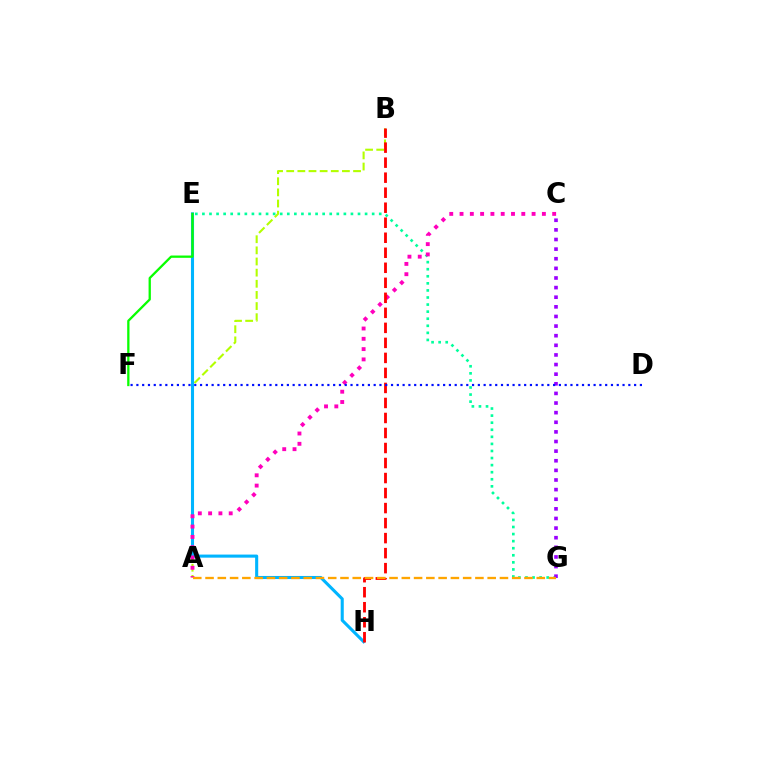{('A', 'B'): [{'color': '#b3ff00', 'line_style': 'dashed', 'thickness': 1.51}], ('E', 'G'): [{'color': '#00ff9d', 'line_style': 'dotted', 'thickness': 1.92}], ('E', 'H'): [{'color': '#00b5ff', 'line_style': 'solid', 'thickness': 2.22}], ('A', 'C'): [{'color': '#ff00bd', 'line_style': 'dotted', 'thickness': 2.8}], ('C', 'G'): [{'color': '#9b00ff', 'line_style': 'dotted', 'thickness': 2.61}], ('B', 'H'): [{'color': '#ff0000', 'line_style': 'dashed', 'thickness': 2.04}], ('E', 'F'): [{'color': '#08ff00', 'line_style': 'solid', 'thickness': 1.65}], ('D', 'F'): [{'color': '#0010ff', 'line_style': 'dotted', 'thickness': 1.57}], ('A', 'G'): [{'color': '#ffa500', 'line_style': 'dashed', 'thickness': 1.67}]}